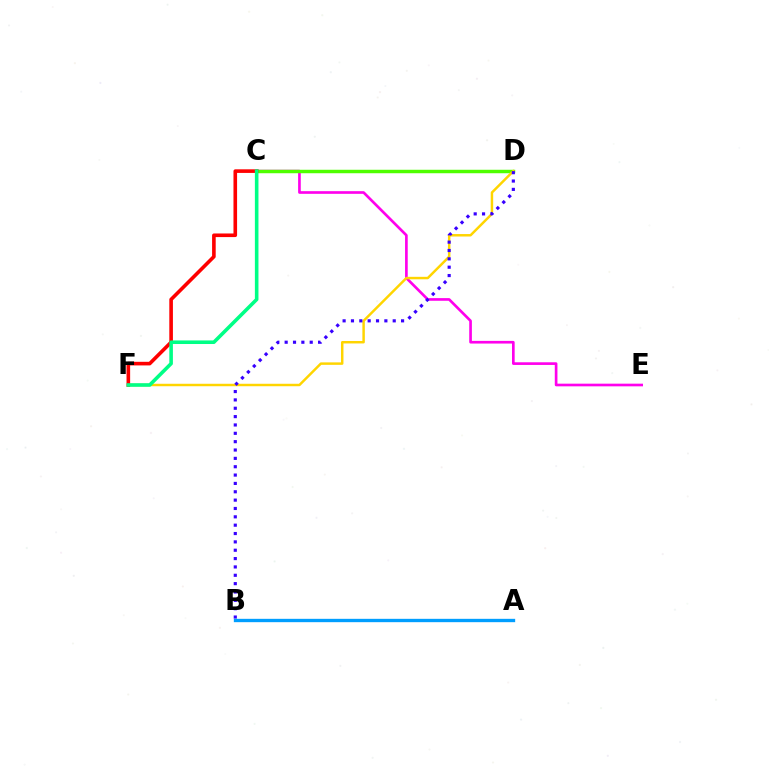{('C', 'E'): [{'color': '#ff00ed', 'line_style': 'solid', 'thickness': 1.92}], ('C', 'D'): [{'color': '#4fff00', 'line_style': 'solid', 'thickness': 2.49}], ('D', 'F'): [{'color': '#ffd500', 'line_style': 'solid', 'thickness': 1.77}], ('B', 'D'): [{'color': '#3700ff', 'line_style': 'dotted', 'thickness': 2.27}], ('C', 'F'): [{'color': '#ff0000', 'line_style': 'solid', 'thickness': 2.6}, {'color': '#00ff86', 'line_style': 'solid', 'thickness': 2.58}], ('A', 'B'): [{'color': '#009eff', 'line_style': 'solid', 'thickness': 2.41}]}